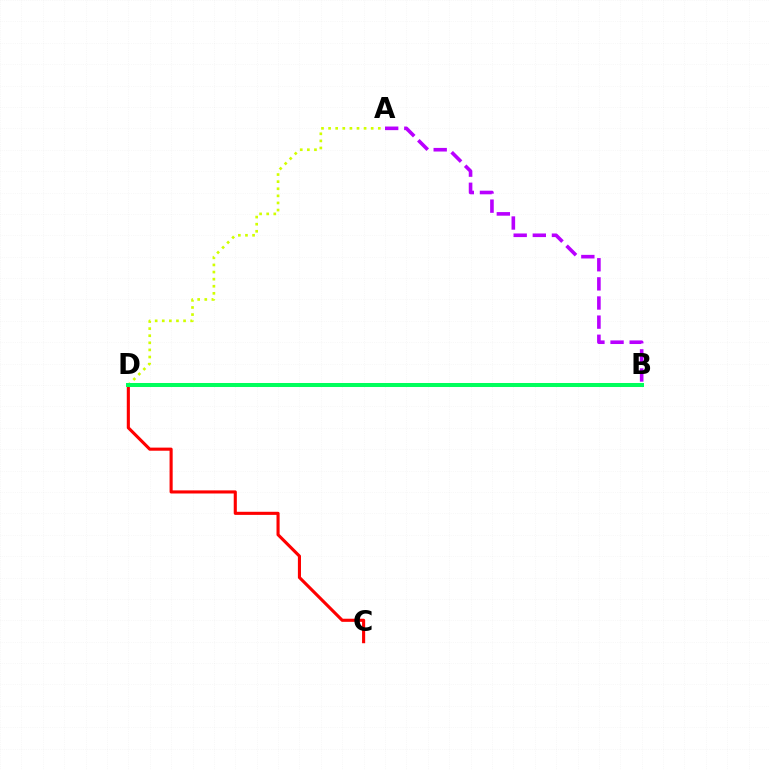{('A', 'D'): [{'color': '#d1ff00', 'line_style': 'dotted', 'thickness': 1.93}], ('A', 'B'): [{'color': '#b900ff', 'line_style': 'dashed', 'thickness': 2.6}], ('B', 'D'): [{'color': '#0074ff', 'line_style': 'solid', 'thickness': 1.92}, {'color': '#00ff5c', 'line_style': 'solid', 'thickness': 2.89}], ('C', 'D'): [{'color': '#ff0000', 'line_style': 'solid', 'thickness': 2.24}]}